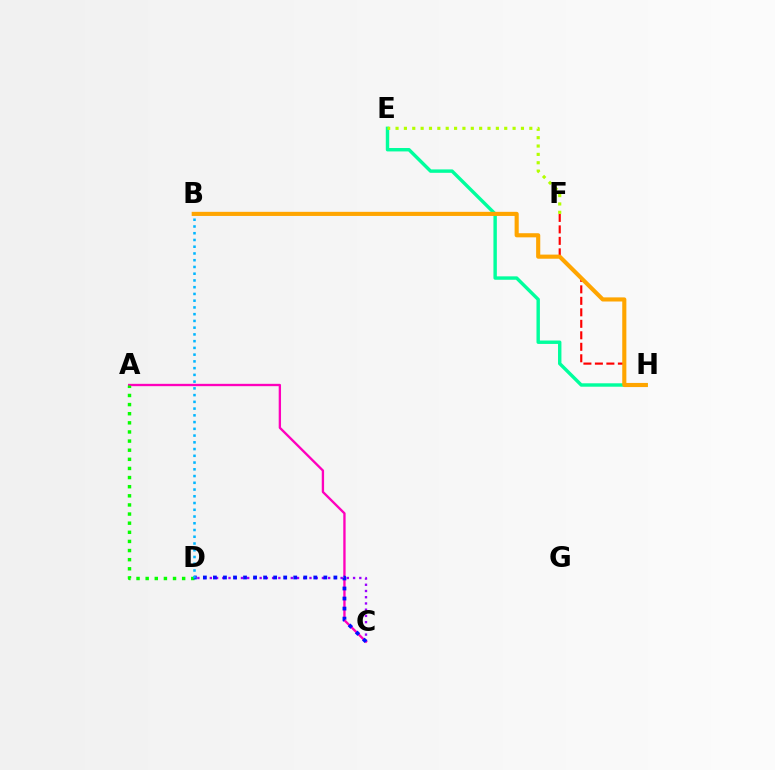{('E', 'H'): [{'color': '#00ff9d', 'line_style': 'solid', 'thickness': 2.46}], ('A', 'C'): [{'color': '#ff00bd', 'line_style': 'solid', 'thickness': 1.68}], ('F', 'H'): [{'color': '#ff0000', 'line_style': 'dashed', 'thickness': 1.56}], ('C', 'D'): [{'color': '#9b00ff', 'line_style': 'dotted', 'thickness': 1.69}, {'color': '#0010ff', 'line_style': 'dotted', 'thickness': 2.73}], ('B', 'H'): [{'color': '#ffa500', 'line_style': 'solid', 'thickness': 2.97}], ('A', 'D'): [{'color': '#08ff00', 'line_style': 'dotted', 'thickness': 2.48}], ('E', 'F'): [{'color': '#b3ff00', 'line_style': 'dotted', 'thickness': 2.27}], ('B', 'D'): [{'color': '#00b5ff', 'line_style': 'dotted', 'thickness': 1.83}]}